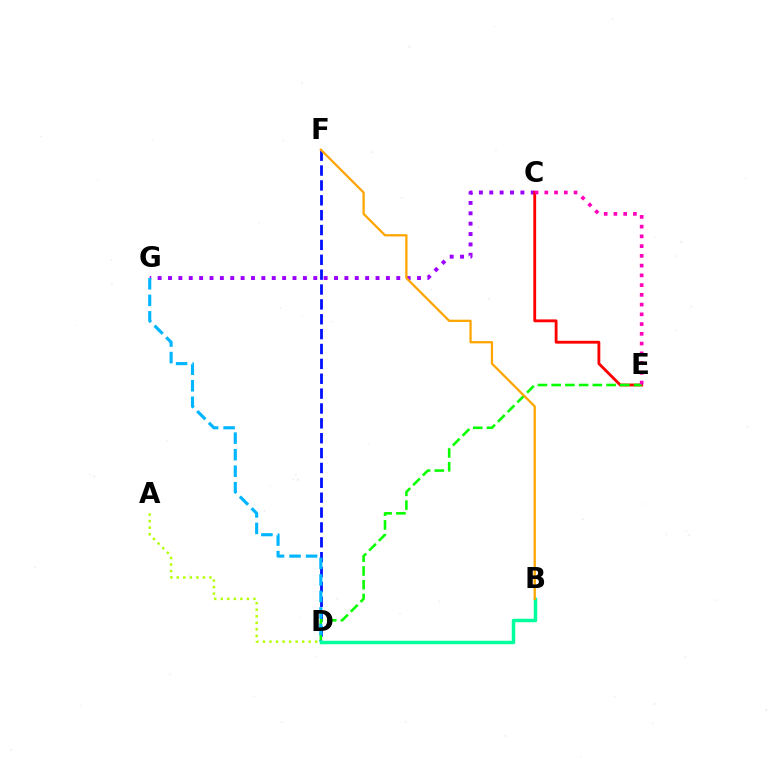{('C', 'G'): [{'color': '#9b00ff', 'line_style': 'dotted', 'thickness': 2.82}], ('D', 'F'): [{'color': '#0010ff', 'line_style': 'dashed', 'thickness': 2.02}], ('C', 'E'): [{'color': '#ff0000', 'line_style': 'solid', 'thickness': 2.04}, {'color': '#ff00bd', 'line_style': 'dotted', 'thickness': 2.65}], ('D', 'E'): [{'color': '#08ff00', 'line_style': 'dashed', 'thickness': 1.87}], ('D', 'G'): [{'color': '#00b5ff', 'line_style': 'dashed', 'thickness': 2.24}], ('A', 'D'): [{'color': '#b3ff00', 'line_style': 'dotted', 'thickness': 1.78}], ('B', 'D'): [{'color': '#00ff9d', 'line_style': 'solid', 'thickness': 2.49}], ('B', 'F'): [{'color': '#ffa500', 'line_style': 'solid', 'thickness': 1.63}]}